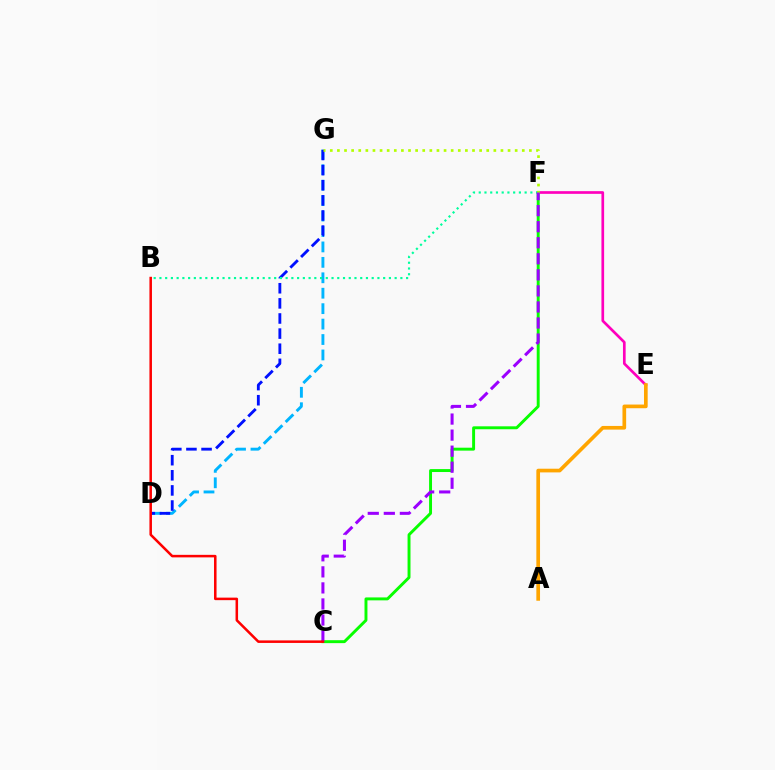{('D', 'G'): [{'color': '#00b5ff', 'line_style': 'dashed', 'thickness': 2.1}, {'color': '#0010ff', 'line_style': 'dashed', 'thickness': 2.05}], ('E', 'F'): [{'color': '#ff00bd', 'line_style': 'solid', 'thickness': 1.93}], ('C', 'F'): [{'color': '#08ff00', 'line_style': 'solid', 'thickness': 2.11}, {'color': '#9b00ff', 'line_style': 'dashed', 'thickness': 2.18}], ('A', 'E'): [{'color': '#ffa500', 'line_style': 'solid', 'thickness': 2.65}], ('B', 'F'): [{'color': '#00ff9d', 'line_style': 'dotted', 'thickness': 1.56}], ('F', 'G'): [{'color': '#b3ff00', 'line_style': 'dotted', 'thickness': 1.93}], ('B', 'C'): [{'color': '#ff0000', 'line_style': 'solid', 'thickness': 1.82}]}